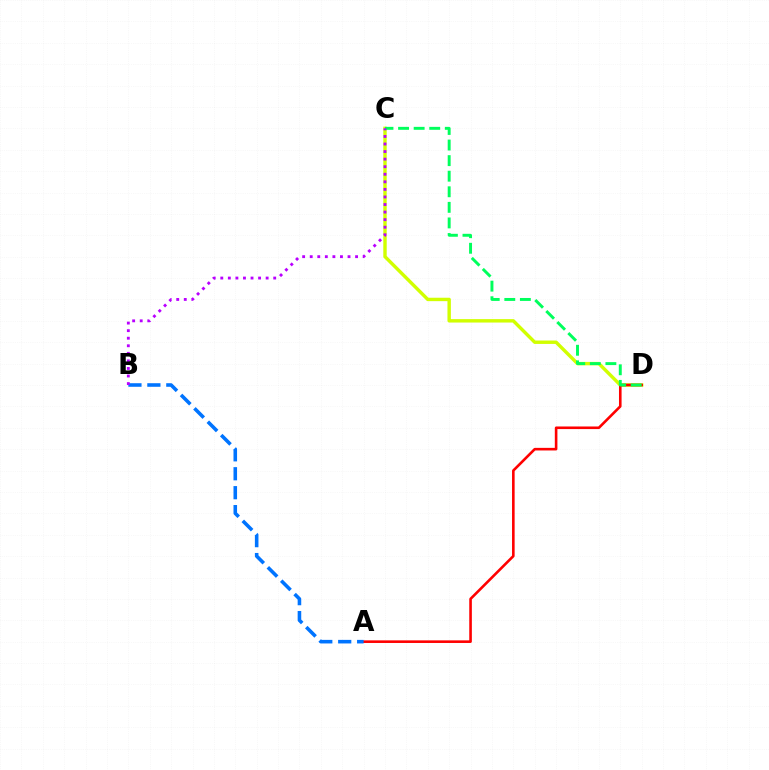{('C', 'D'): [{'color': '#d1ff00', 'line_style': 'solid', 'thickness': 2.46}, {'color': '#00ff5c', 'line_style': 'dashed', 'thickness': 2.12}], ('A', 'D'): [{'color': '#ff0000', 'line_style': 'solid', 'thickness': 1.87}], ('A', 'B'): [{'color': '#0074ff', 'line_style': 'dashed', 'thickness': 2.57}], ('B', 'C'): [{'color': '#b900ff', 'line_style': 'dotted', 'thickness': 2.05}]}